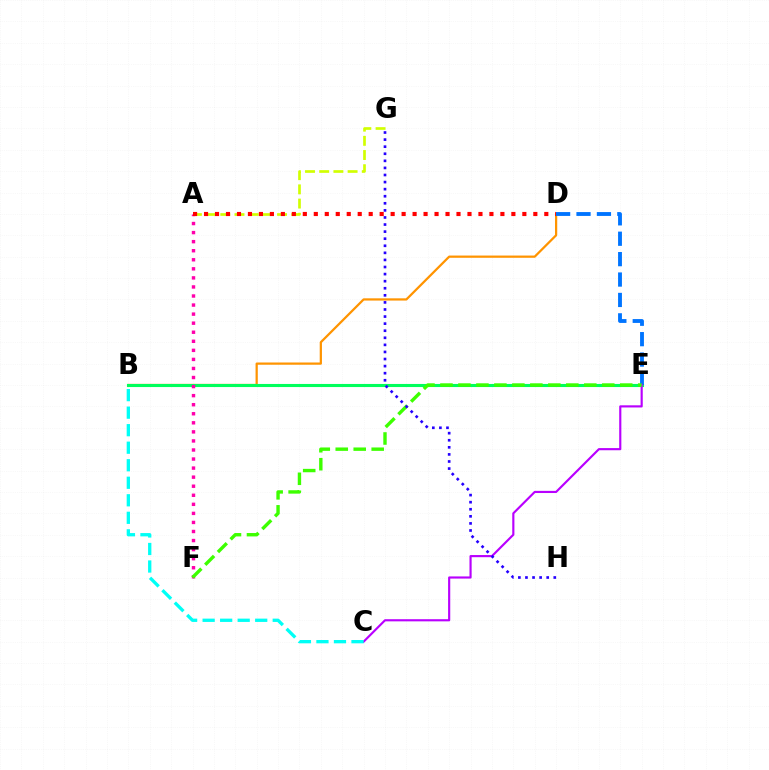{('B', 'D'): [{'color': '#ff9400', 'line_style': 'solid', 'thickness': 1.61}], ('B', 'E'): [{'color': '#00ff5c', 'line_style': 'solid', 'thickness': 2.23}], ('D', 'E'): [{'color': '#0074ff', 'line_style': 'dashed', 'thickness': 2.77}], ('A', 'F'): [{'color': '#ff00ac', 'line_style': 'dotted', 'thickness': 2.46}], ('C', 'E'): [{'color': '#b900ff', 'line_style': 'solid', 'thickness': 1.55}], ('A', 'G'): [{'color': '#d1ff00', 'line_style': 'dashed', 'thickness': 1.93}], ('E', 'F'): [{'color': '#3dff00', 'line_style': 'dashed', 'thickness': 2.44}], ('G', 'H'): [{'color': '#2500ff', 'line_style': 'dotted', 'thickness': 1.92}], ('A', 'D'): [{'color': '#ff0000', 'line_style': 'dotted', 'thickness': 2.98}], ('B', 'C'): [{'color': '#00fff6', 'line_style': 'dashed', 'thickness': 2.38}]}